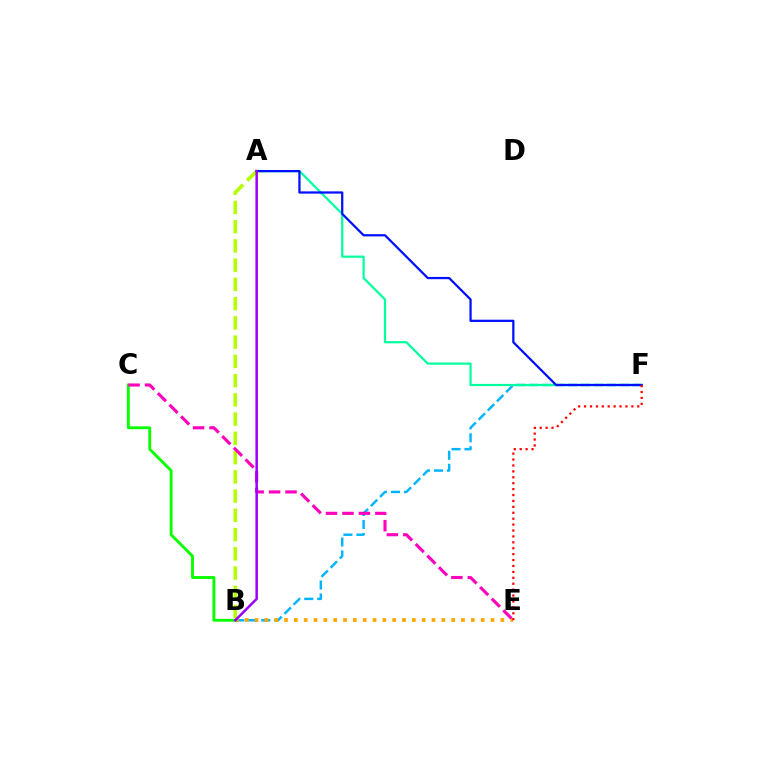{('B', 'F'): [{'color': '#00b5ff', 'line_style': 'dashed', 'thickness': 1.76}], ('A', 'B'): [{'color': '#b3ff00', 'line_style': 'dashed', 'thickness': 2.61}, {'color': '#9b00ff', 'line_style': 'solid', 'thickness': 1.81}], ('A', 'F'): [{'color': '#00ff9d', 'line_style': 'solid', 'thickness': 1.59}, {'color': '#0010ff', 'line_style': 'solid', 'thickness': 1.62}], ('B', 'E'): [{'color': '#ffa500', 'line_style': 'dotted', 'thickness': 2.67}], ('B', 'C'): [{'color': '#08ff00', 'line_style': 'solid', 'thickness': 2.07}], ('E', 'F'): [{'color': '#ff0000', 'line_style': 'dotted', 'thickness': 1.61}], ('C', 'E'): [{'color': '#ff00bd', 'line_style': 'dashed', 'thickness': 2.23}]}